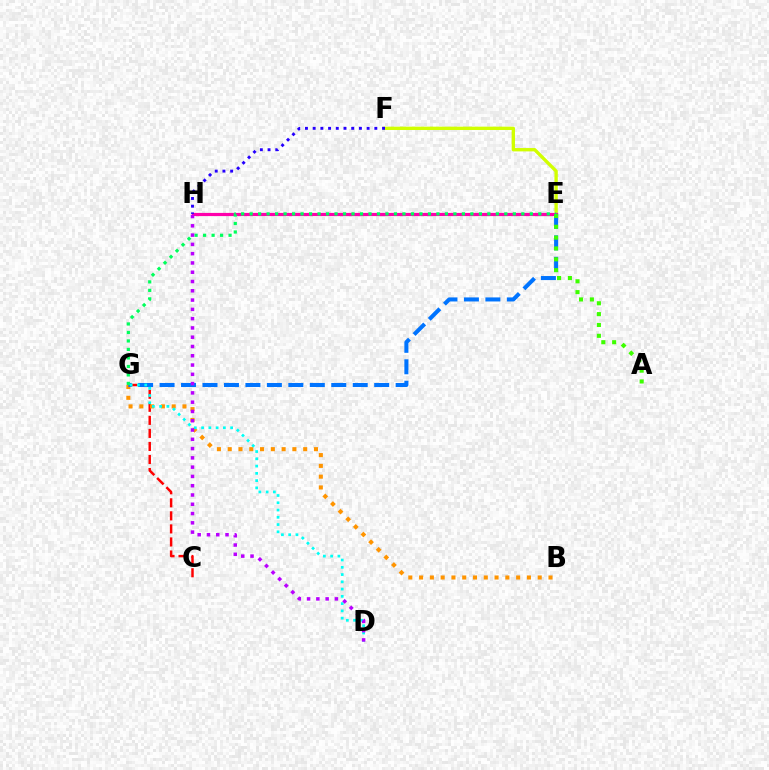{('E', 'F'): [{'color': '#d1ff00', 'line_style': 'solid', 'thickness': 2.41}], ('C', 'G'): [{'color': '#ff0000', 'line_style': 'dashed', 'thickness': 1.77}], ('B', 'G'): [{'color': '#ff9400', 'line_style': 'dotted', 'thickness': 2.93}], ('E', 'H'): [{'color': '#ff00ac', 'line_style': 'solid', 'thickness': 2.29}], ('E', 'G'): [{'color': '#0074ff', 'line_style': 'dashed', 'thickness': 2.92}, {'color': '#00ff5c', 'line_style': 'dotted', 'thickness': 2.31}], ('A', 'E'): [{'color': '#3dff00', 'line_style': 'dotted', 'thickness': 2.95}], ('F', 'H'): [{'color': '#2500ff', 'line_style': 'dotted', 'thickness': 2.09}], ('D', 'G'): [{'color': '#00fff6', 'line_style': 'dotted', 'thickness': 1.97}], ('D', 'H'): [{'color': '#b900ff', 'line_style': 'dotted', 'thickness': 2.52}]}